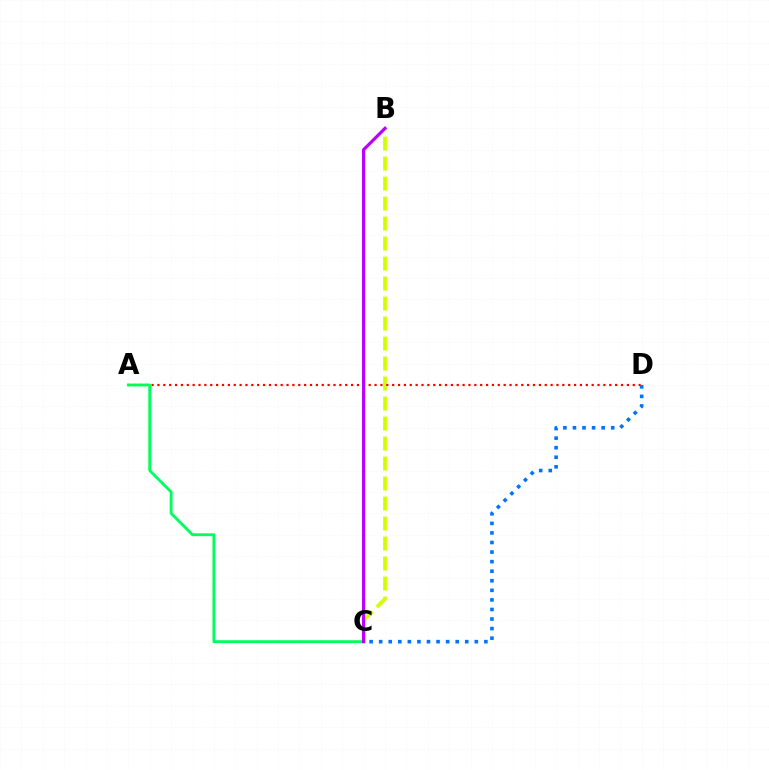{('B', 'C'): [{'color': '#d1ff00', 'line_style': 'dashed', 'thickness': 2.72}, {'color': '#b900ff', 'line_style': 'solid', 'thickness': 2.27}], ('A', 'D'): [{'color': '#ff0000', 'line_style': 'dotted', 'thickness': 1.59}], ('A', 'C'): [{'color': '#00ff5c', 'line_style': 'solid', 'thickness': 2.06}], ('C', 'D'): [{'color': '#0074ff', 'line_style': 'dotted', 'thickness': 2.6}]}